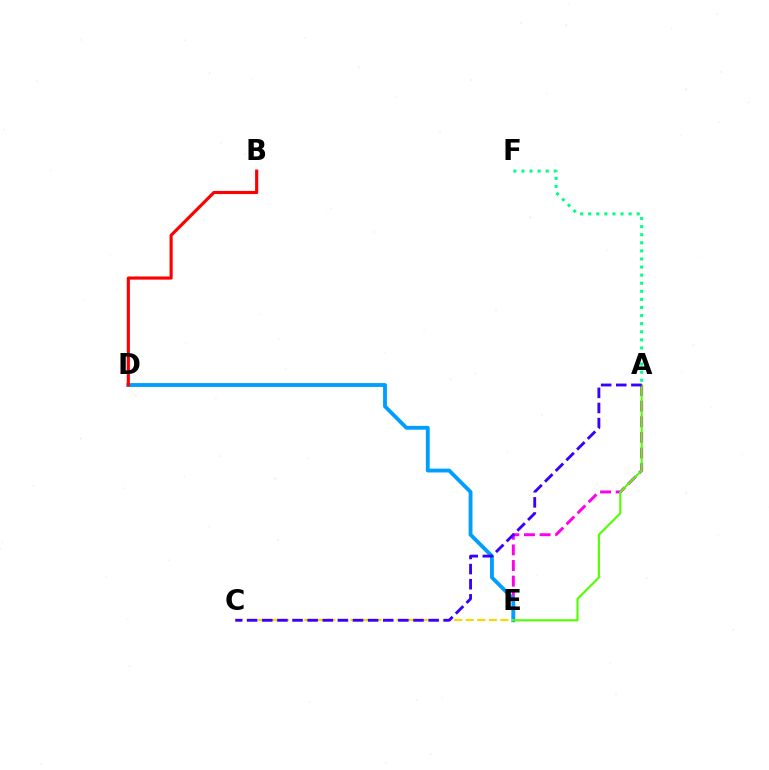{('A', 'E'): [{'color': '#ff00ed', 'line_style': 'dashed', 'thickness': 2.12}, {'color': '#4fff00', 'line_style': 'solid', 'thickness': 1.52}], ('A', 'F'): [{'color': '#00ff86', 'line_style': 'dotted', 'thickness': 2.2}], ('D', 'E'): [{'color': '#009eff', 'line_style': 'solid', 'thickness': 2.76}], ('C', 'E'): [{'color': '#ffd500', 'line_style': 'dashed', 'thickness': 1.57}], ('B', 'D'): [{'color': '#ff0000', 'line_style': 'solid', 'thickness': 2.26}], ('A', 'C'): [{'color': '#3700ff', 'line_style': 'dashed', 'thickness': 2.05}]}